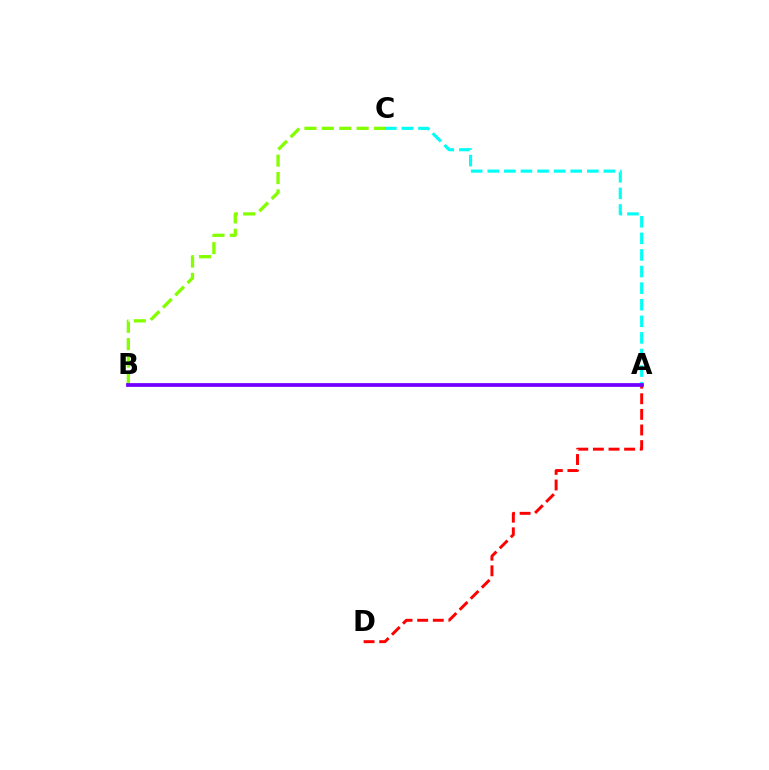{('A', 'C'): [{'color': '#00fff6', 'line_style': 'dashed', 'thickness': 2.25}], ('A', 'D'): [{'color': '#ff0000', 'line_style': 'dashed', 'thickness': 2.12}], ('B', 'C'): [{'color': '#84ff00', 'line_style': 'dashed', 'thickness': 2.36}], ('A', 'B'): [{'color': '#7200ff', 'line_style': 'solid', 'thickness': 2.7}]}